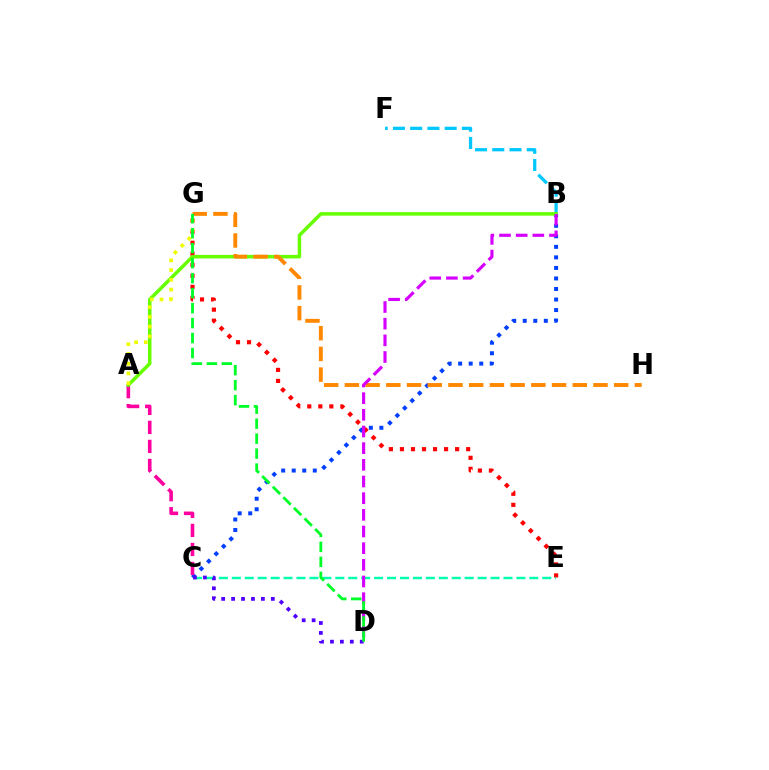{('B', 'F'): [{'color': '#00c7ff', 'line_style': 'dashed', 'thickness': 2.34}], ('B', 'C'): [{'color': '#003fff', 'line_style': 'dotted', 'thickness': 2.86}], ('A', 'C'): [{'color': '#ff00a0', 'line_style': 'dashed', 'thickness': 2.59}], ('E', 'G'): [{'color': '#ff0000', 'line_style': 'dotted', 'thickness': 3.0}], ('A', 'B'): [{'color': '#66ff00', 'line_style': 'solid', 'thickness': 2.53}], ('C', 'E'): [{'color': '#00ffaf', 'line_style': 'dashed', 'thickness': 1.76}], ('G', 'H'): [{'color': '#ff8800', 'line_style': 'dashed', 'thickness': 2.81}], ('A', 'G'): [{'color': '#eeff00', 'line_style': 'dotted', 'thickness': 2.65}], ('C', 'D'): [{'color': '#4f00ff', 'line_style': 'dotted', 'thickness': 2.7}], ('B', 'D'): [{'color': '#d600ff', 'line_style': 'dashed', 'thickness': 2.26}], ('D', 'G'): [{'color': '#00ff27', 'line_style': 'dashed', 'thickness': 2.03}]}